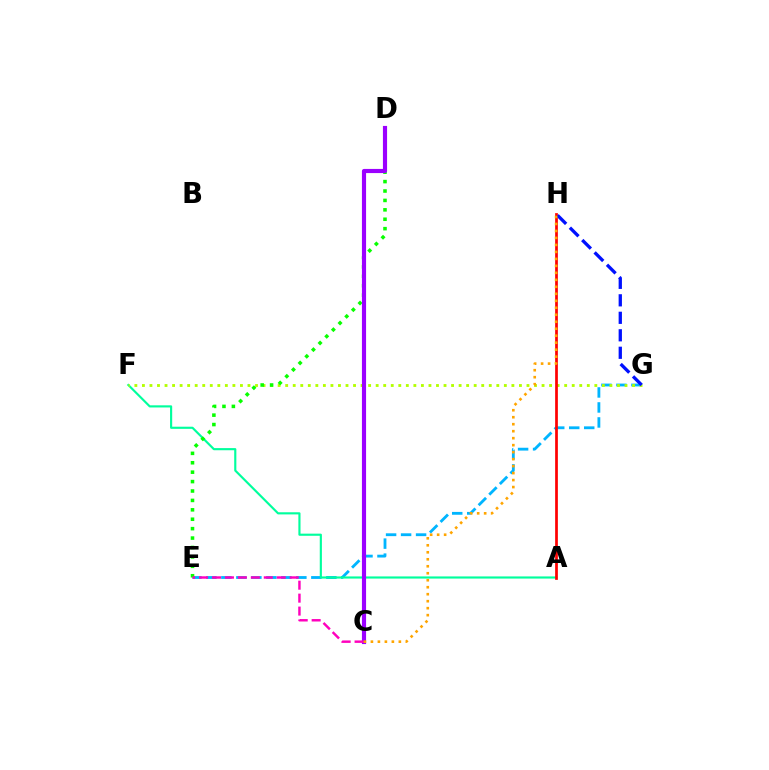{('E', 'G'): [{'color': '#00b5ff', 'line_style': 'dashed', 'thickness': 2.04}], ('A', 'F'): [{'color': '#00ff9d', 'line_style': 'solid', 'thickness': 1.54}], ('F', 'G'): [{'color': '#b3ff00', 'line_style': 'dotted', 'thickness': 2.05}], ('A', 'H'): [{'color': '#ff0000', 'line_style': 'solid', 'thickness': 1.96}], ('D', 'E'): [{'color': '#08ff00', 'line_style': 'dotted', 'thickness': 2.56}], ('C', 'D'): [{'color': '#9b00ff', 'line_style': 'solid', 'thickness': 2.98}], ('C', 'E'): [{'color': '#ff00bd', 'line_style': 'dashed', 'thickness': 1.76}], ('G', 'H'): [{'color': '#0010ff', 'line_style': 'dashed', 'thickness': 2.38}], ('C', 'H'): [{'color': '#ffa500', 'line_style': 'dotted', 'thickness': 1.9}]}